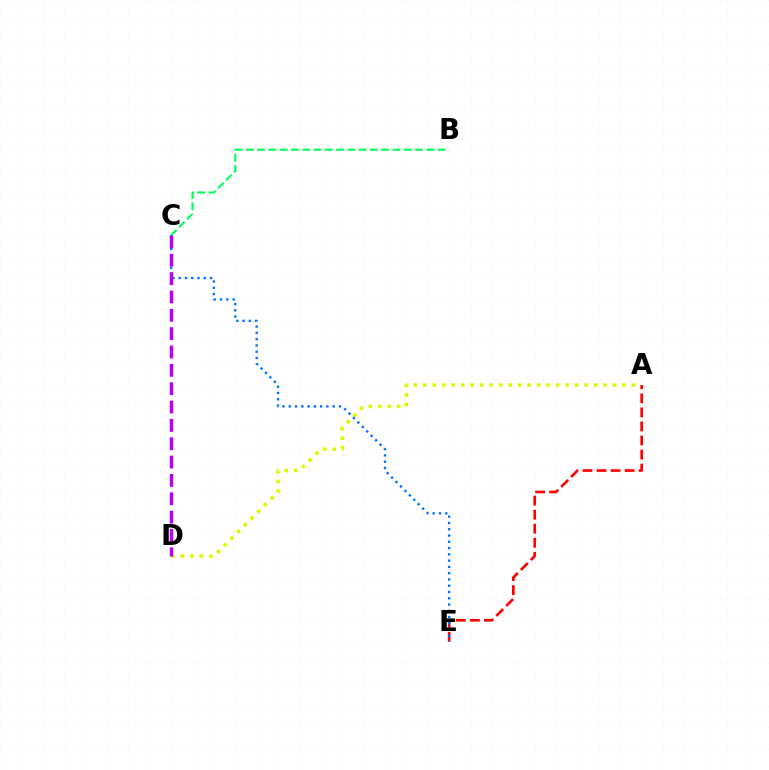{('A', 'D'): [{'color': '#d1ff00', 'line_style': 'dotted', 'thickness': 2.58}], ('B', 'C'): [{'color': '#00ff5c', 'line_style': 'dashed', 'thickness': 1.53}], ('A', 'E'): [{'color': '#ff0000', 'line_style': 'dashed', 'thickness': 1.91}], ('C', 'E'): [{'color': '#0074ff', 'line_style': 'dotted', 'thickness': 1.7}], ('C', 'D'): [{'color': '#b900ff', 'line_style': 'dashed', 'thickness': 2.49}]}